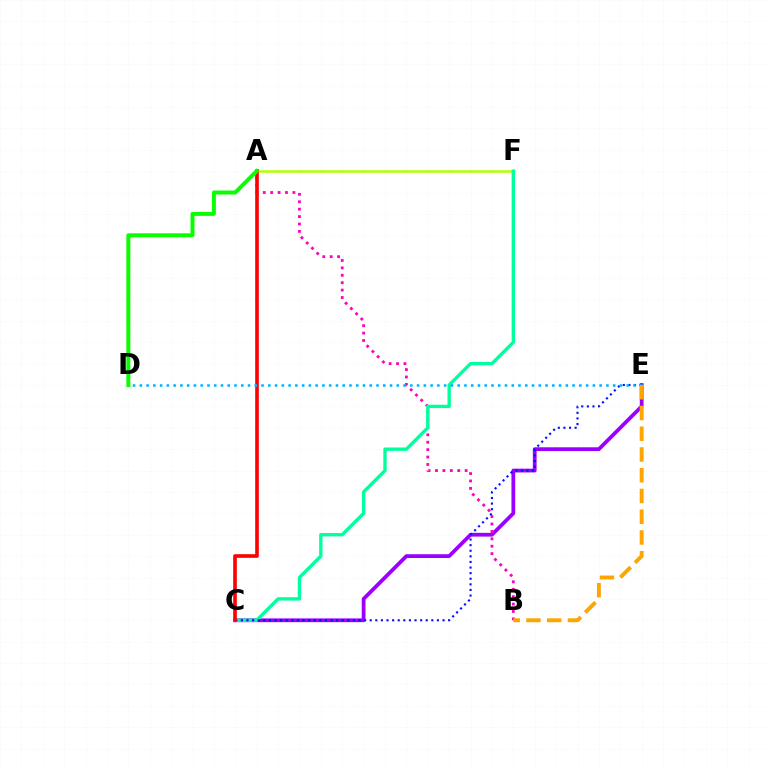{('C', 'E'): [{'color': '#9b00ff', 'line_style': 'solid', 'thickness': 2.71}, {'color': '#0010ff', 'line_style': 'dotted', 'thickness': 1.52}], ('A', 'F'): [{'color': '#b3ff00', 'line_style': 'solid', 'thickness': 1.81}], ('A', 'B'): [{'color': '#ff00bd', 'line_style': 'dotted', 'thickness': 2.01}], ('C', 'F'): [{'color': '#00ff9d', 'line_style': 'solid', 'thickness': 2.42}], ('A', 'C'): [{'color': '#ff0000', 'line_style': 'solid', 'thickness': 2.62}], ('D', 'E'): [{'color': '#00b5ff', 'line_style': 'dotted', 'thickness': 1.84}], ('B', 'E'): [{'color': '#ffa500', 'line_style': 'dashed', 'thickness': 2.82}], ('A', 'D'): [{'color': '#08ff00', 'line_style': 'solid', 'thickness': 2.86}]}